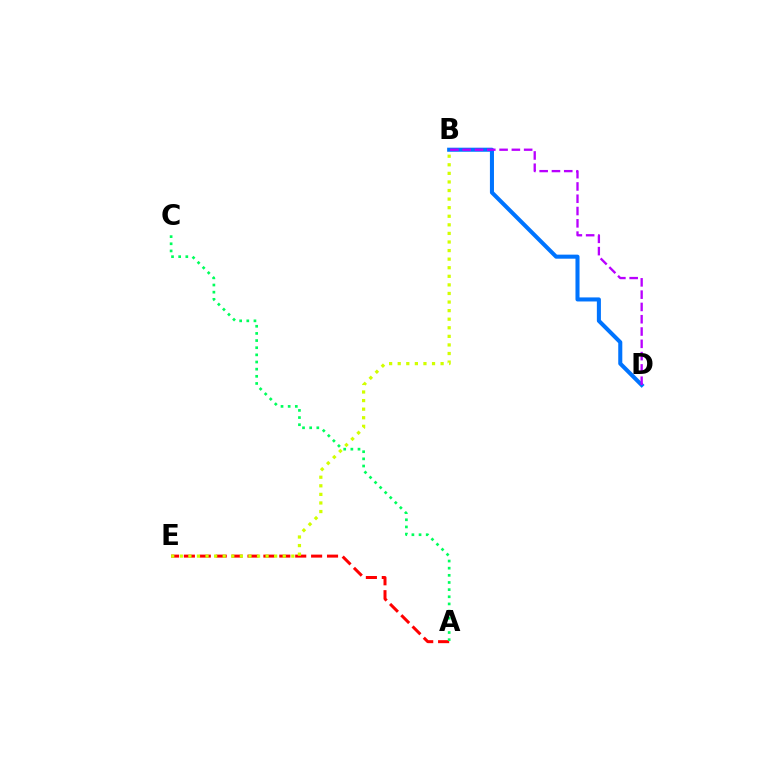{('B', 'D'): [{'color': '#0074ff', 'line_style': 'solid', 'thickness': 2.92}, {'color': '#b900ff', 'line_style': 'dashed', 'thickness': 1.67}], ('A', 'E'): [{'color': '#ff0000', 'line_style': 'dashed', 'thickness': 2.16}], ('A', 'C'): [{'color': '#00ff5c', 'line_style': 'dotted', 'thickness': 1.94}], ('B', 'E'): [{'color': '#d1ff00', 'line_style': 'dotted', 'thickness': 2.33}]}